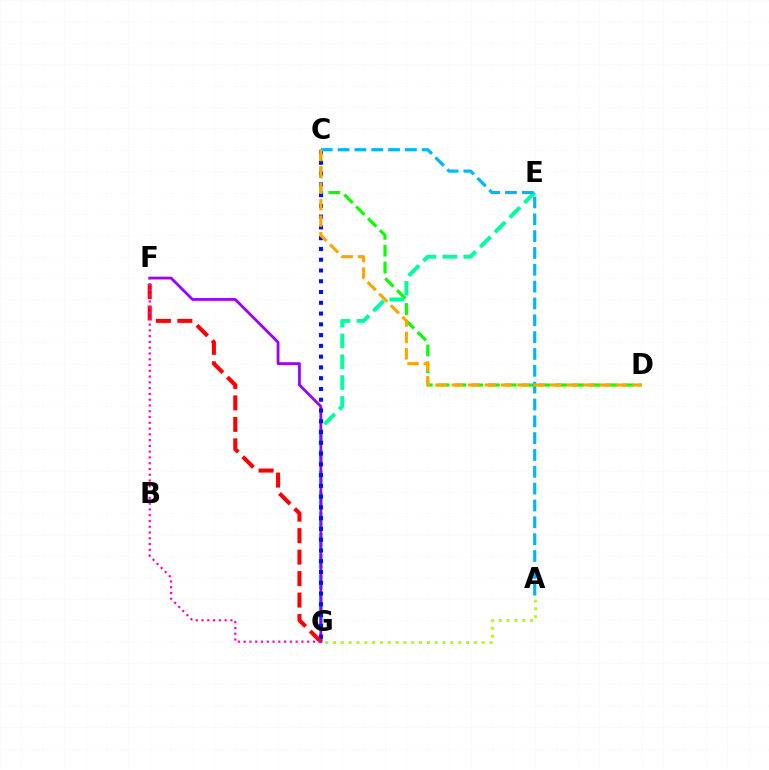{('C', 'D'): [{'color': '#08ff00', 'line_style': 'dashed', 'thickness': 2.28}, {'color': '#ffa500', 'line_style': 'dashed', 'thickness': 2.23}], ('E', 'G'): [{'color': '#00ff9d', 'line_style': 'dashed', 'thickness': 2.83}], ('A', 'G'): [{'color': '#b3ff00', 'line_style': 'dotted', 'thickness': 2.13}], ('F', 'G'): [{'color': '#9b00ff', 'line_style': 'solid', 'thickness': 2.0}, {'color': '#ff0000', 'line_style': 'dashed', 'thickness': 2.92}, {'color': '#ff00bd', 'line_style': 'dotted', 'thickness': 1.57}], ('C', 'G'): [{'color': '#0010ff', 'line_style': 'dotted', 'thickness': 2.93}], ('A', 'C'): [{'color': '#00b5ff', 'line_style': 'dashed', 'thickness': 2.29}]}